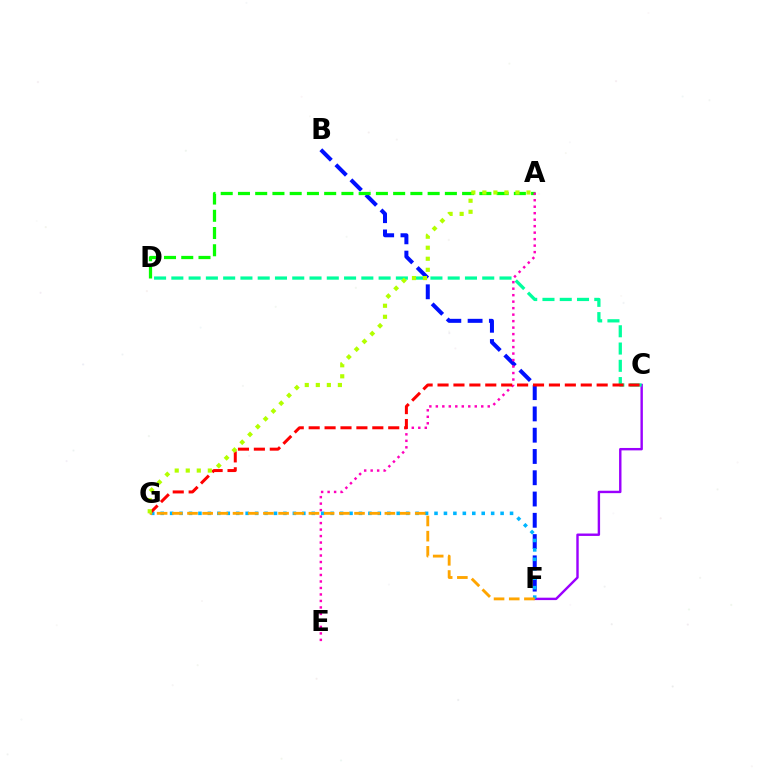{('C', 'F'): [{'color': '#9b00ff', 'line_style': 'solid', 'thickness': 1.74}], ('C', 'D'): [{'color': '#00ff9d', 'line_style': 'dashed', 'thickness': 2.35}], ('B', 'F'): [{'color': '#0010ff', 'line_style': 'dashed', 'thickness': 2.89}], ('A', 'D'): [{'color': '#08ff00', 'line_style': 'dashed', 'thickness': 2.34}], ('A', 'E'): [{'color': '#ff00bd', 'line_style': 'dotted', 'thickness': 1.76}], ('F', 'G'): [{'color': '#00b5ff', 'line_style': 'dotted', 'thickness': 2.57}, {'color': '#ffa500', 'line_style': 'dashed', 'thickness': 2.06}], ('C', 'G'): [{'color': '#ff0000', 'line_style': 'dashed', 'thickness': 2.16}], ('A', 'G'): [{'color': '#b3ff00', 'line_style': 'dotted', 'thickness': 3.0}]}